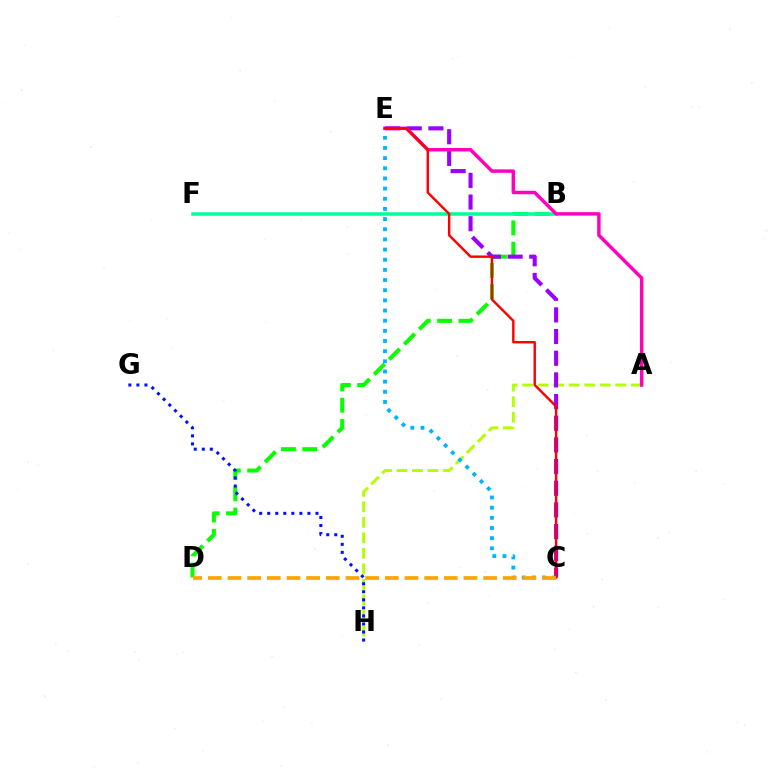{('B', 'D'): [{'color': '#08ff00', 'line_style': 'dashed', 'thickness': 2.89}], ('A', 'H'): [{'color': '#b3ff00', 'line_style': 'dashed', 'thickness': 2.11}], ('C', 'E'): [{'color': '#9b00ff', 'line_style': 'dashed', 'thickness': 2.94}, {'color': '#00b5ff', 'line_style': 'dotted', 'thickness': 2.76}, {'color': '#ff0000', 'line_style': 'solid', 'thickness': 1.74}], ('B', 'F'): [{'color': '#00ff9d', 'line_style': 'solid', 'thickness': 2.54}], ('G', 'H'): [{'color': '#0010ff', 'line_style': 'dotted', 'thickness': 2.18}], ('A', 'E'): [{'color': '#ff00bd', 'line_style': 'solid', 'thickness': 2.5}], ('C', 'D'): [{'color': '#ffa500', 'line_style': 'dashed', 'thickness': 2.67}]}